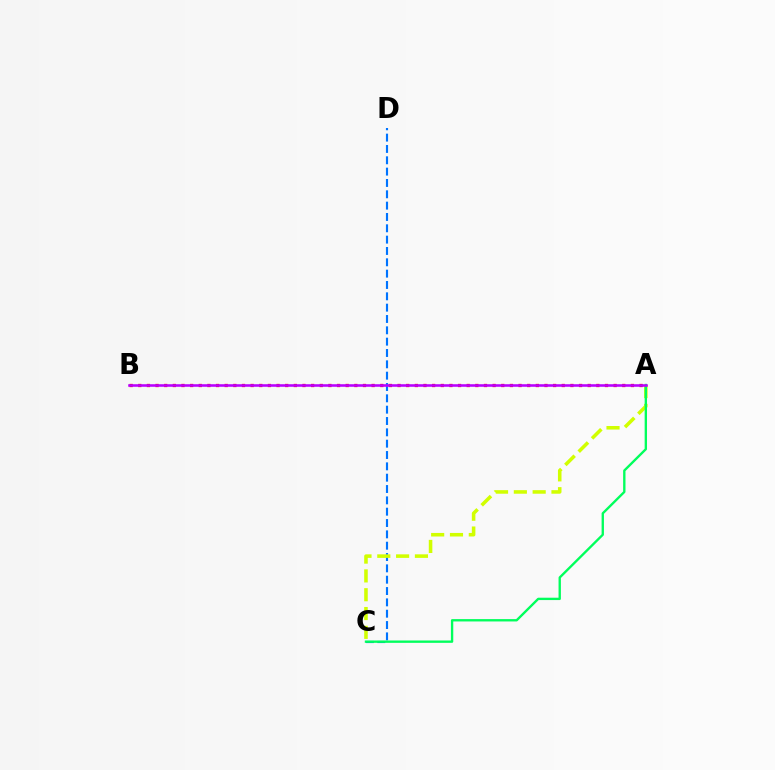{('C', 'D'): [{'color': '#0074ff', 'line_style': 'dashed', 'thickness': 1.54}], ('A', 'C'): [{'color': '#d1ff00', 'line_style': 'dashed', 'thickness': 2.56}, {'color': '#00ff5c', 'line_style': 'solid', 'thickness': 1.69}], ('A', 'B'): [{'color': '#ff0000', 'line_style': 'dotted', 'thickness': 2.35}, {'color': '#b900ff', 'line_style': 'solid', 'thickness': 1.85}]}